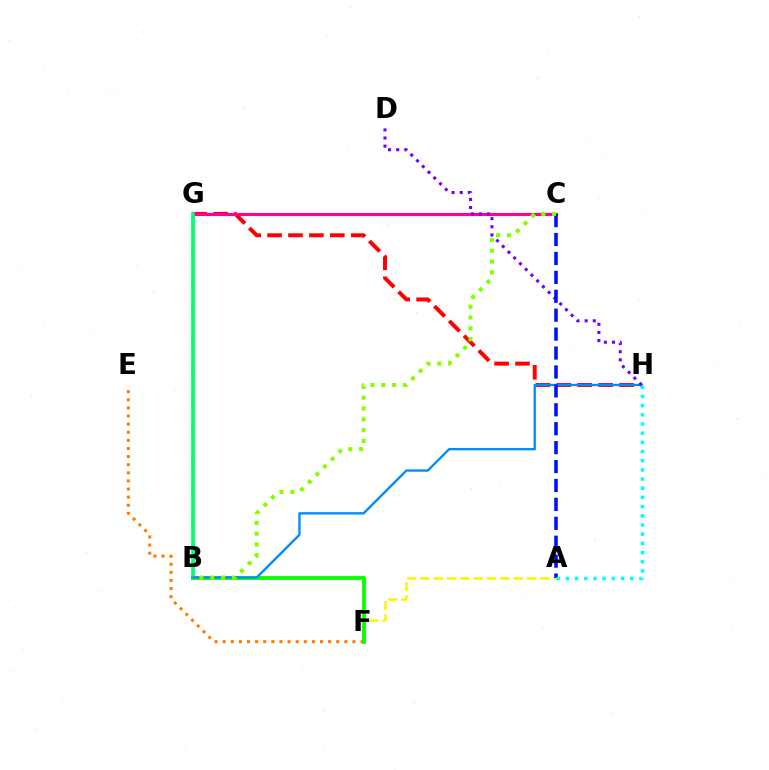{('G', 'H'): [{'color': '#ff0000', 'line_style': 'dashed', 'thickness': 2.84}], ('A', 'F'): [{'color': '#fcf500', 'line_style': 'dashed', 'thickness': 1.81}], ('B', 'G'): [{'color': '#ee00ff', 'line_style': 'dotted', 'thickness': 1.71}, {'color': '#00ff74', 'line_style': 'solid', 'thickness': 2.65}], ('C', 'G'): [{'color': '#ff0094', 'line_style': 'solid', 'thickness': 2.23}], ('E', 'F'): [{'color': '#ff7c00', 'line_style': 'dotted', 'thickness': 2.2}], ('B', 'F'): [{'color': '#08ff00', 'line_style': 'solid', 'thickness': 2.75}], ('B', 'H'): [{'color': '#008cff', 'line_style': 'solid', 'thickness': 1.7}], ('D', 'H'): [{'color': '#7200ff', 'line_style': 'dotted', 'thickness': 2.21}], ('A', 'C'): [{'color': '#0010ff', 'line_style': 'dashed', 'thickness': 2.57}], ('B', 'C'): [{'color': '#84ff00', 'line_style': 'dotted', 'thickness': 2.94}], ('A', 'H'): [{'color': '#00fff6', 'line_style': 'dotted', 'thickness': 2.5}]}